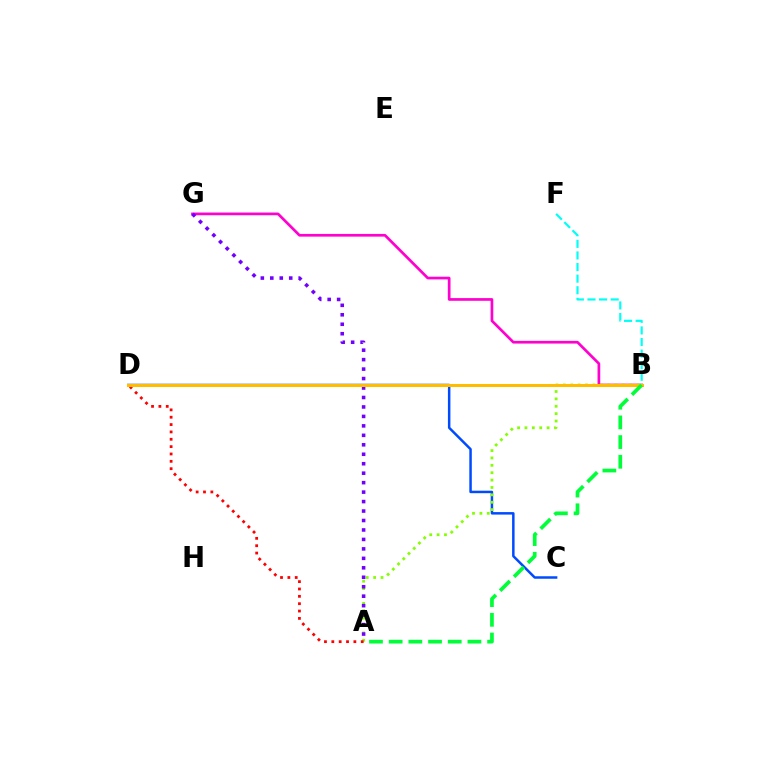{('C', 'D'): [{'color': '#004bff', 'line_style': 'solid', 'thickness': 1.79}], ('B', 'G'): [{'color': '#ff00cf', 'line_style': 'solid', 'thickness': 1.94}], ('A', 'B'): [{'color': '#84ff00', 'line_style': 'dotted', 'thickness': 2.01}, {'color': '#00ff39', 'line_style': 'dashed', 'thickness': 2.67}], ('A', 'D'): [{'color': '#ff0000', 'line_style': 'dotted', 'thickness': 2.0}], ('A', 'G'): [{'color': '#7200ff', 'line_style': 'dotted', 'thickness': 2.57}], ('B', 'F'): [{'color': '#00fff6', 'line_style': 'dashed', 'thickness': 1.58}], ('B', 'D'): [{'color': '#ffbd00', 'line_style': 'solid', 'thickness': 2.18}]}